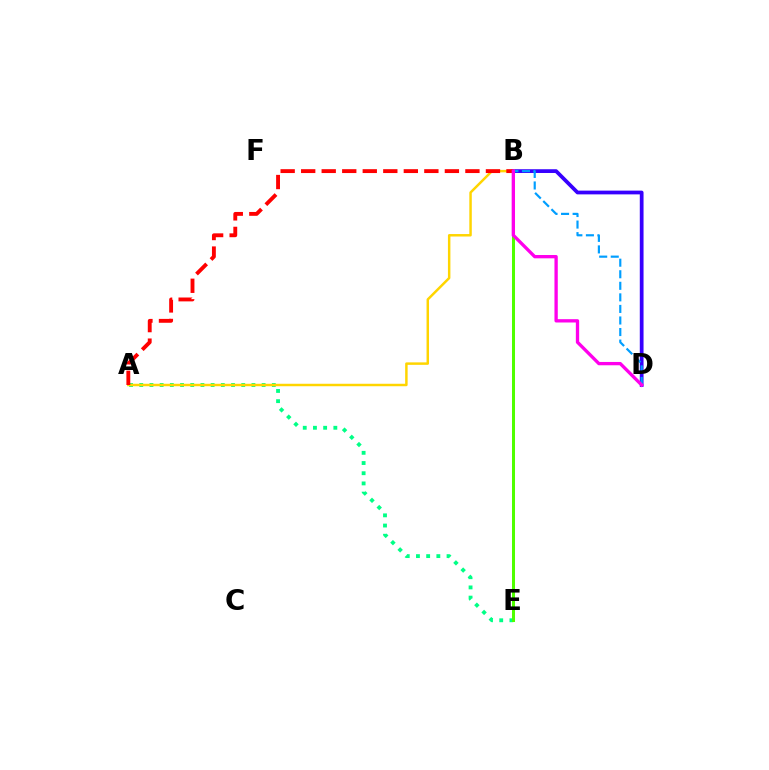{('B', 'D'): [{'color': '#3700ff', 'line_style': 'solid', 'thickness': 2.7}, {'color': '#009eff', 'line_style': 'dashed', 'thickness': 1.57}, {'color': '#ff00ed', 'line_style': 'solid', 'thickness': 2.39}], ('A', 'E'): [{'color': '#00ff86', 'line_style': 'dotted', 'thickness': 2.77}], ('A', 'B'): [{'color': '#ffd500', 'line_style': 'solid', 'thickness': 1.78}, {'color': '#ff0000', 'line_style': 'dashed', 'thickness': 2.79}], ('B', 'E'): [{'color': '#4fff00', 'line_style': 'solid', 'thickness': 2.17}]}